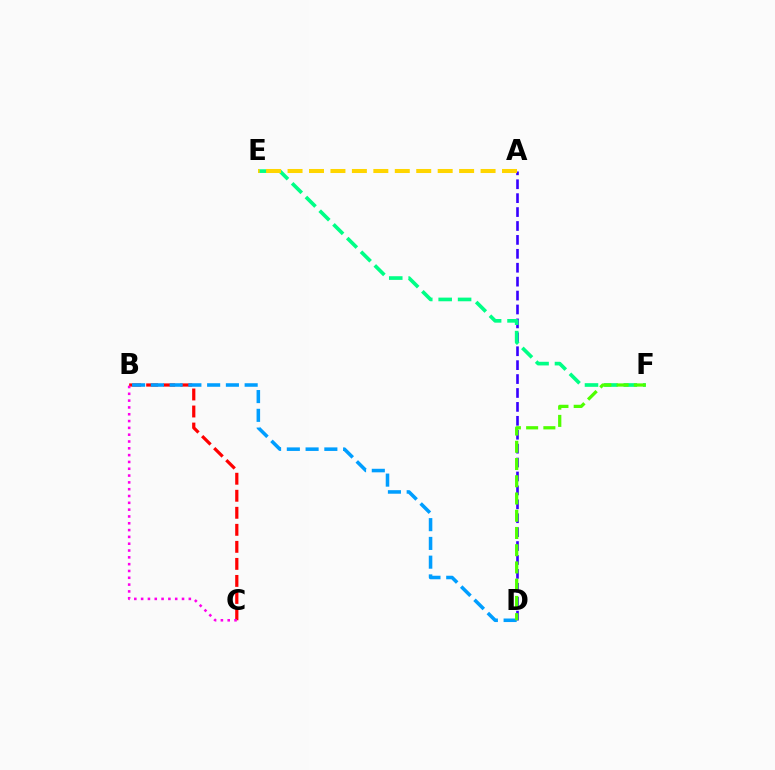{('A', 'D'): [{'color': '#3700ff', 'line_style': 'dashed', 'thickness': 1.89}], ('E', 'F'): [{'color': '#00ff86', 'line_style': 'dashed', 'thickness': 2.64}], ('B', 'C'): [{'color': '#ff0000', 'line_style': 'dashed', 'thickness': 2.31}, {'color': '#ff00ed', 'line_style': 'dotted', 'thickness': 1.85}], ('B', 'D'): [{'color': '#009eff', 'line_style': 'dashed', 'thickness': 2.55}], ('A', 'E'): [{'color': '#ffd500', 'line_style': 'dashed', 'thickness': 2.91}], ('D', 'F'): [{'color': '#4fff00', 'line_style': 'dashed', 'thickness': 2.34}]}